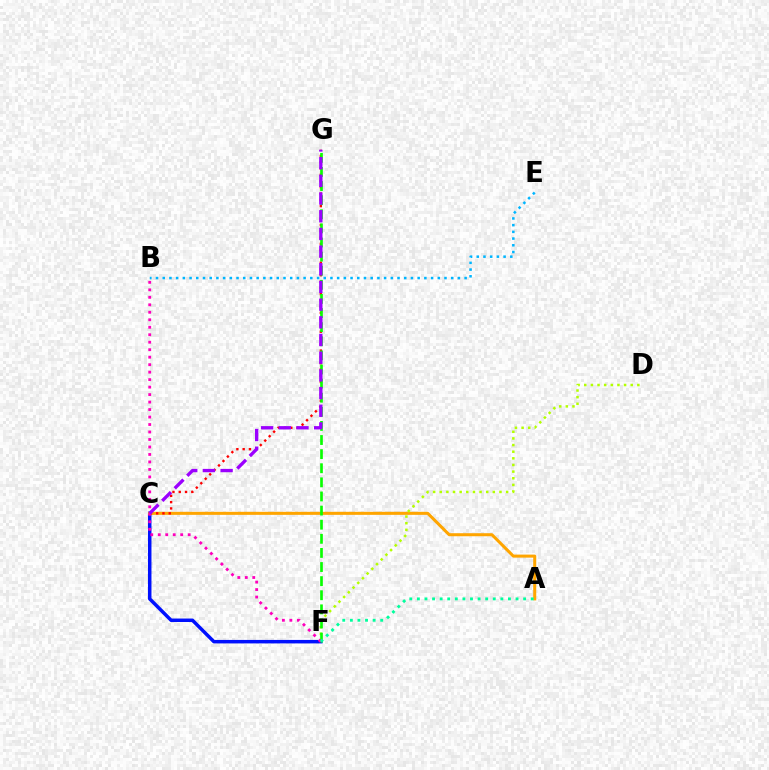{('C', 'F'): [{'color': '#0010ff', 'line_style': 'solid', 'thickness': 2.51}], ('A', 'C'): [{'color': '#ffa500', 'line_style': 'solid', 'thickness': 2.18}], ('B', 'E'): [{'color': '#00b5ff', 'line_style': 'dotted', 'thickness': 1.82}], ('C', 'G'): [{'color': '#ff0000', 'line_style': 'dotted', 'thickness': 1.71}, {'color': '#9b00ff', 'line_style': 'dashed', 'thickness': 2.4}], ('D', 'F'): [{'color': '#b3ff00', 'line_style': 'dotted', 'thickness': 1.8}], ('F', 'G'): [{'color': '#08ff00', 'line_style': 'dashed', 'thickness': 1.92}], ('B', 'F'): [{'color': '#ff00bd', 'line_style': 'dotted', 'thickness': 2.03}], ('A', 'F'): [{'color': '#00ff9d', 'line_style': 'dotted', 'thickness': 2.06}]}